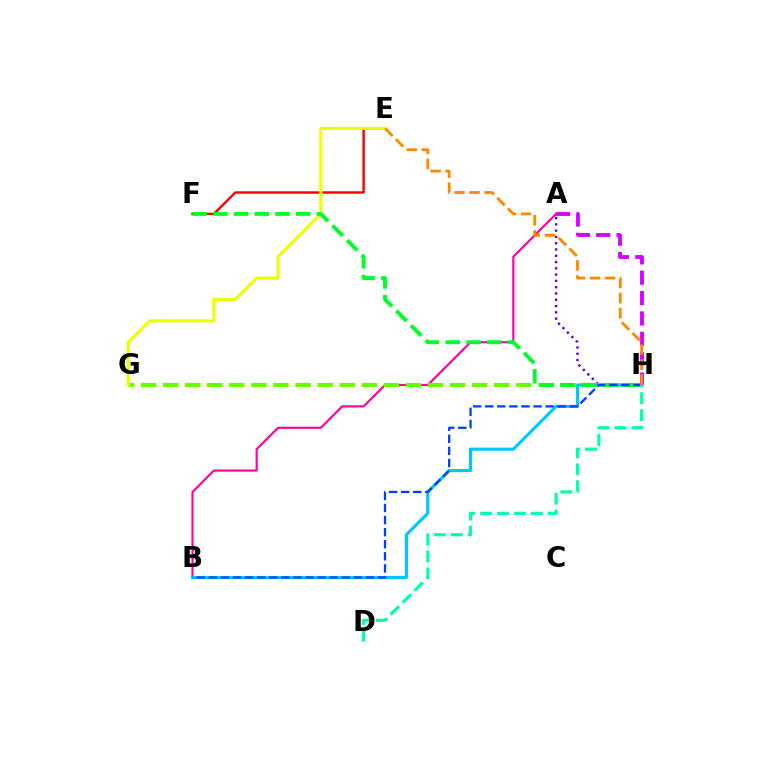{('A', 'B'): [{'color': '#ff00a0', 'line_style': 'solid', 'thickness': 1.55}], ('E', 'F'): [{'color': '#ff0000', 'line_style': 'solid', 'thickness': 1.75}], ('A', 'H'): [{'color': '#4f00ff', 'line_style': 'dotted', 'thickness': 1.71}, {'color': '#d600ff', 'line_style': 'dashed', 'thickness': 2.77}], ('G', 'H'): [{'color': '#66ff00', 'line_style': 'dashed', 'thickness': 3.0}], ('E', 'G'): [{'color': '#eeff00', 'line_style': 'solid', 'thickness': 2.23}], ('B', 'H'): [{'color': '#00c7ff', 'line_style': 'solid', 'thickness': 2.25}, {'color': '#003fff', 'line_style': 'dashed', 'thickness': 1.64}], ('F', 'H'): [{'color': '#00ff27', 'line_style': 'dashed', 'thickness': 2.81}], ('D', 'H'): [{'color': '#00ffaf', 'line_style': 'dashed', 'thickness': 2.3}], ('E', 'H'): [{'color': '#ff8800', 'line_style': 'dashed', 'thickness': 2.05}]}